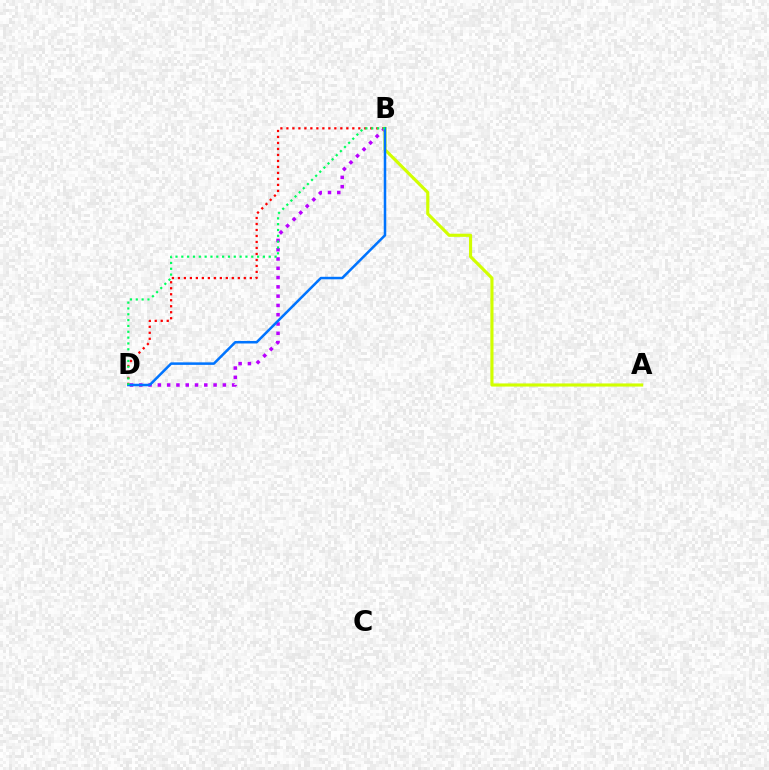{('B', 'D'): [{'color': '#ff0000', 'line_style': 'dotted', 'thickness': 1.63}, {'color': '#b900ff', 'line_style': 'dotted', 'thickness': 2.52}, {'color': '#0074ff', 'line_style': 'solid', 'thickness': 1.82}, {'color': '#00ff5c', 'line_style': 'dotted', 'thickness': 1.58}], ('A', 'B'): [{'color': '#d1ff00', 'line_style': 'solid', 'thickness': 2.26}]}